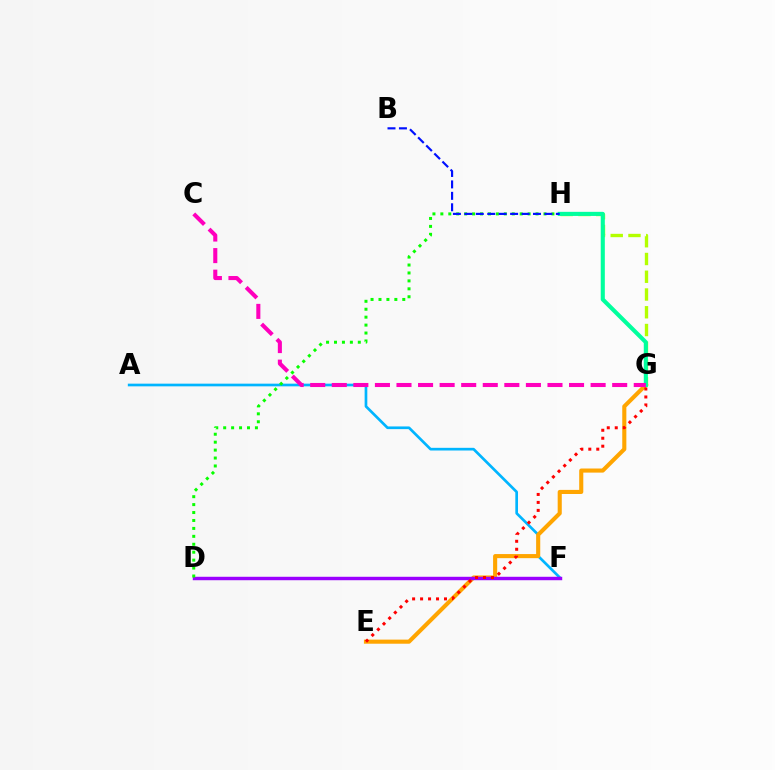{('A', 'F'): [{'color': '#00b5ff', 'line_style': 'solid', 'thickness': 1.93}], ('E', 'G'): [{'color': '#ffa500', 'line_style': 'solid', 'thickness': 2.95}, {'color': '#ff0000', 'line_style': 'dotted', 'thickness': 2.17}], ('G', 'H'): [{'color': '#b3ff00', 'line_style': 'dashed', 'thickness': 2.41}, {'color': '#00ff9d', 'line_style': 'solid', 'thickness': 2.95}], ('D', 'F'): [{'color': '#9b00ff', 'line_style': 'solid', 'thickness': 2.47}], ('D', 'H'): [{'color': '#08ff00', 'line_style': 'dotted', 'thickness': 2.16}], ('C', 'G'): [{'color': '#ff00bd', 'line_style': 'dashed', 'thickness': 2.93}], ('B', 'H'): [{'color': '#0010ff', 'line_style': 'dashed', 'thickness': 1.55}]}